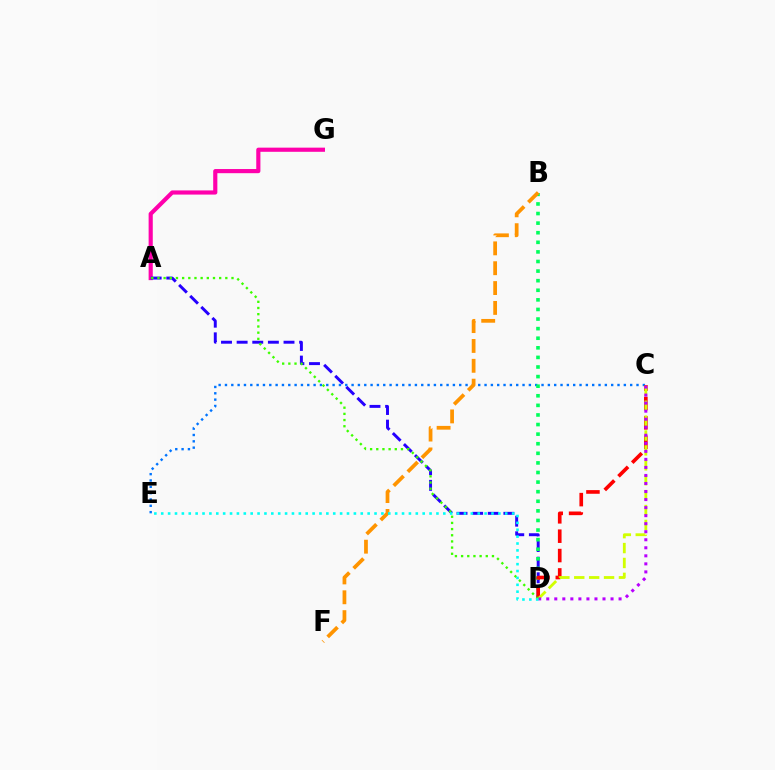{('C', 'E'): [{'color': '#0074ff', 'line_style': 'dotted', 'thickness': 1.72}], ('A', 'G'): [{'color': '#ff00ac', 'line_style': 'solid', 'thickness': 2.99}], ('A', 'D'): [{'color': '#2500ff', 'line_style': 'dashed', 'thickness': 2.12}, {'color': '#3dff00', 'line_style': 'dotted', 'thickness': 1.68}], ('B', 'D'): [{'color': '#00ff5c', 'line_style': 'dotted', 'thickness': 2.61}], ('C', 'D'): [{'color': '#ff0000', 'line_style': 'dashed', 'thickness': 2.63}, {'color': '#d1ff00', 'line_style': 'dashed', 'thickness': 2.02}, {'color': '#b900ff', 'line_style': 'dotted', 'thickness': 2.18}], ('B', 'F'): [{'color': '#ff9400', 'line_style': 'dashed', 'thickness': 2.7}], ('D', 'E'): [{'color': '#00fff6', 'line_style': 'dotted', 'thickness': 1.87}]}